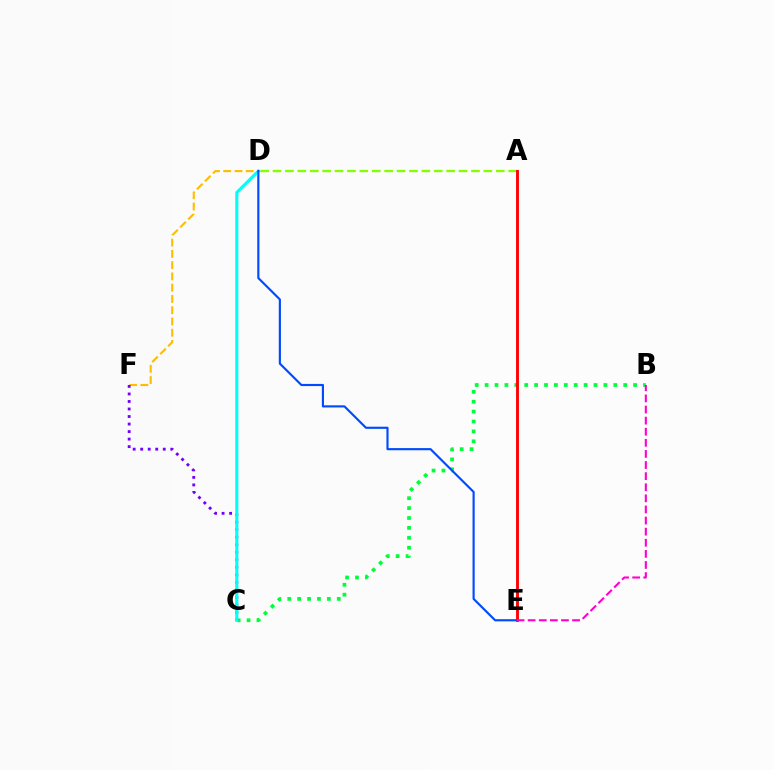{('B', 'C'): [{'color': '#00ff39', 'line_style': 'dotted', 'thickness': 2.69}], ('D', 'F'): [{'color': '#ffbd00', 'line_style': 'dashed', 'thickness': 1.53}], ('A', 'D'): [{'color': '#84ff00', 'line_style': 'dashed', 'thickness': 1.68}], ('C', 'F'): [{'color': '#7200ff', 'line_style': 'dotted', 'thickness': 2.04}], ('C', 'D'): [{'color': '#00fff6', 'line_style': 'solid', 'thickness': 2.23}], ('A', 'E'): [{'color': '#ff0000', 'line_style': 'solid', 'thickness': 2.08}], ('D', 'E'): [{'color': '#004bff', 'line_style': 'solid', 'thickness': 1.55}], ('B', 'E'): [{'color': '#ff00cf', 'line_style': 'dashed', 'thickness': 1.51}]}